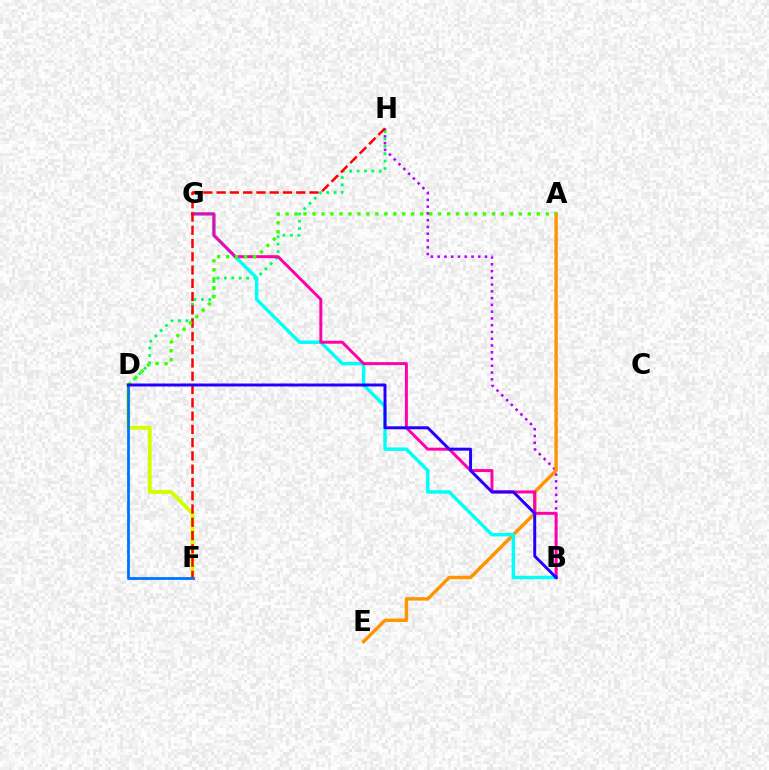{('B', 'H'): [{'color': '#b900ff', 'line_style': 'dotted', 'thickness': 1.84}], ('D', 'F'): [{'color': '#d1ff00', 'line_style': 'solid', 'thickness': 2.76}, {'color': '#0074ff', 'line_style': 'solid', 'thickness': 2.02}], ('D', 'H'): [{'color': '#00ff5c', 'line_style': 'dotted', 'thickness': 2.01}], ('A', 'E'): [{'color': '#ff9400', 'line_style': 'solid', 'thickness': 2.46}], ('B', 'G'): [{'color': '#00fff6', 'line_style': 'solid', 'thickness': 2.48}, {'color': '#ff00ac', 'line_style': 'solid', 'thickness': 2.13}], ('F', 'H'): [{'color': '#ff0000', 'line_style': 'dashed', 'thickness': 1.8}], ('A', 'D'): [{'color': '#3dff00', 'line_style': 'dotted', 'thickness': 2.44}], ('B', 'D'): [{'color': '#2500ff', 'line_style': 'solid', 'thickness': 2.14}]}